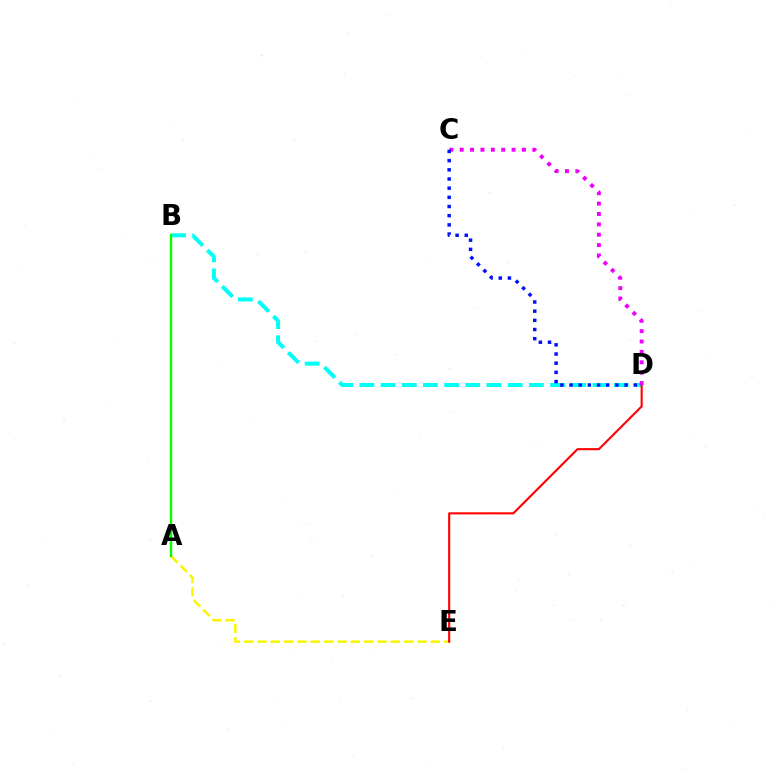{('A', 'E'): [{'color': '#fcf500', 'line_style': 'dashed', 'thickness': 1.81}], ('B', 'D'): [{'color': '#00fff6', 'line_style': 'dashed', 'thickness': 2.88}], ('A', 'B'): [{'color': '#08ff00', 'line_style': 'solid', 'thickness': 1.75}], ('D', 'E'): [{'color': '#ff0000', 'line_style': 'solid', 'thickness': 1.51}], ('C', 'D'): [{'color': '#ee00ff', 'line_style': 'dotted', 'thickness': 2.82}, {'color': '#0010ff', 'line_style': 'dotted', 'thickness': 2.49}]}